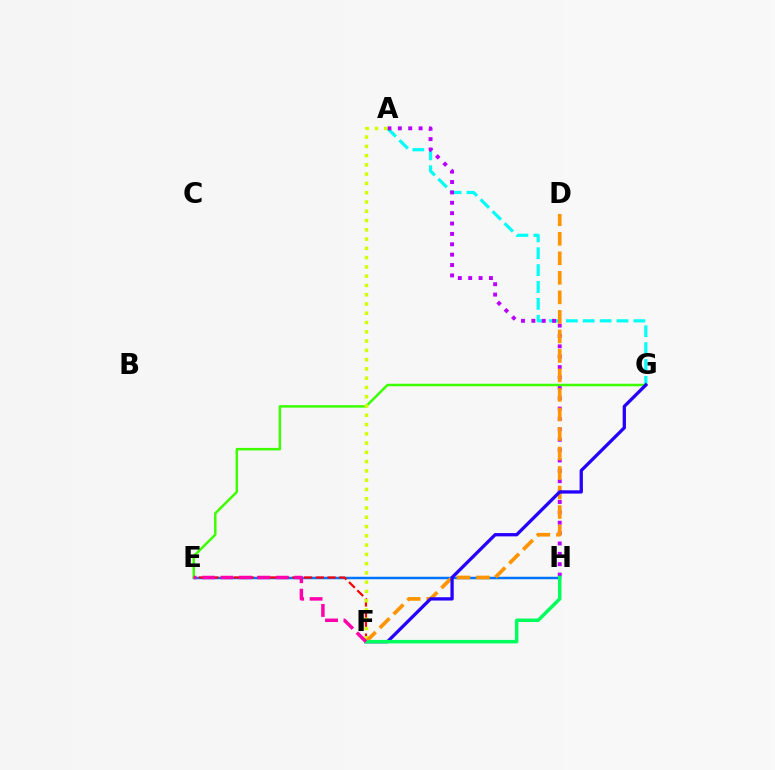{('A', 'G'): [{'color': '#00fff6', 'line_style': 'dashed', 'thickness': 2.29}], ('A', 'H'): [{'color': '#b900ff', 'line_style': 'dotted', 'thickness': 2.82}], ('E', 'H'): [{'color': '#0074ff', 'line_style': 'solid', 'thickness': 1.8}], ('E', 'G'): [{'color': '#3dff00', 'line_style': 'solid', 'thickness': 1.8}], ('E', 'F'): [{'color': '#ff0000', 'line_style': 'dashed', 'thickness': 1.59}, {'color': '#ff00ac', 'line_style': 'dashed', 'thickness': 2.5}], ('A', 'F'): [{'color': '#d1ff00', 'line_style': 'dotted', 'thickness': 2.52}], ('D', 'F'): [{'color': '#ff9400', 'line_style': 'dashed', 'thickness': 2.65}], ('F', 'G'): [{'color': '#2500ff', 'line_style': 'solid', 'thickness': 2.37}], ('F', 'H'): [{'color': '#00ff5c', 'line_style': 'solid', 'thickness': 2.53}]}